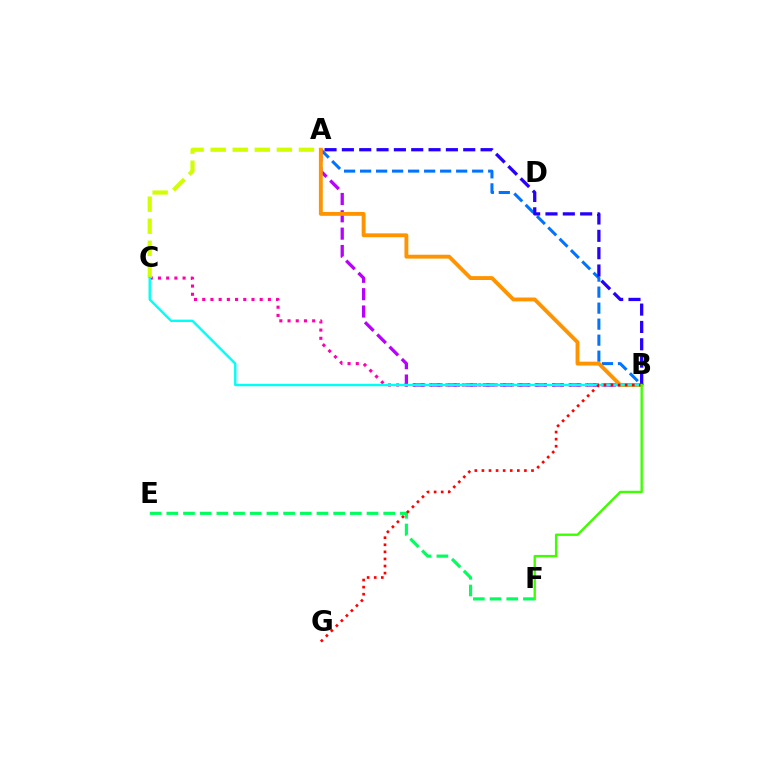{('B', 'C'): [{'color': '#ff00ac', 'line_style': 'dotted', 'thickness': 2.23}, {'color': '#00fff6', 'line_style': 'solid', 'thickness': 1.73}], ('A', 'B'): [{'color': '#0074ff', 'line_style': 'dashed', 'thickness': 2.18}, {'color': '#b900ff', 'line_style': 'dashed', 'thickness': 2.36}, {'color': '#ff9400', 'line_style': 'solid', 'thickness': 2.79}, {'color': '#2500ff', 'line_style': 'dashed', 'thickness': 2.36}], ('A', 'C'): [{'color': '#d1ff00', 'line_style': 'dashed', 'thickness': 3.0}], ('E', 'F'): [{'color': '#00ff5c', 'line_style': 'dashed', 'thickness': 2.27}], ('B', 'G'): [{'color': '#ff0000', 'line_style': 'dotted', 'thickness': 1.92}], ('B', 'F'): [{'color': '#3dff00', 'line_style': 'solid', 'thickness': 1.71}]}